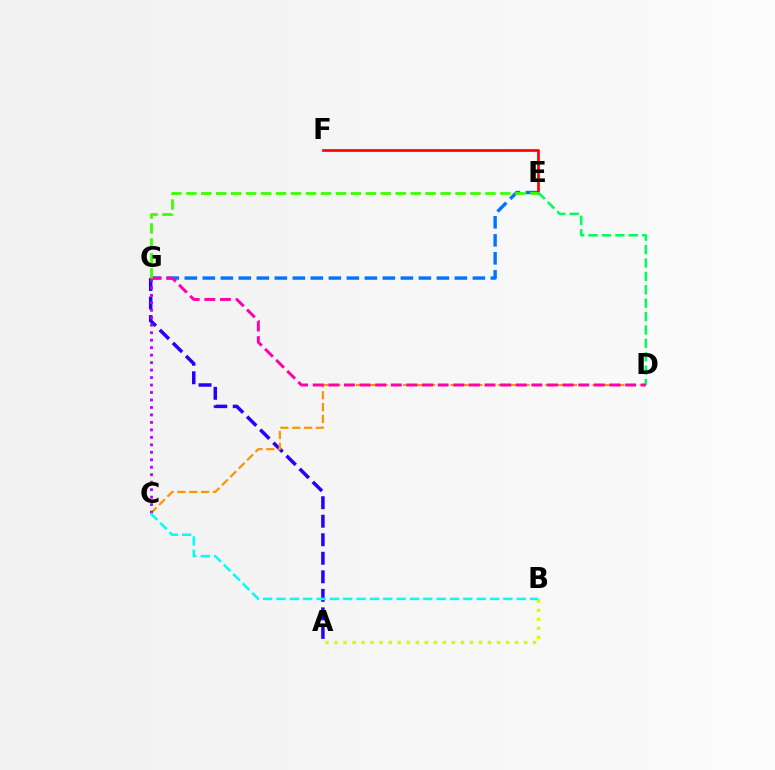{('A', 'B'): [{'color': '#d1ff00', 'line_style': 'dotted', 'thickness': 2.45}], ('A', 'G'): [{'color': '#2500ff', 'line_style': 'dashed', 'thickness': 2.52}], ('C', 'D'): [{'color': '#ff9400', 'line_style': 'dashed', 'thickness': 1.61}], ('E', 'G'): [{'color': '#0074ff', 'line_style': 'dashed', 'thickness': 2.45}, {'color': '#3dff00', 'line_style': 'dashed', 'thickness': 2.03}], ('E', 'F'): [{'color': '#ff0000', 'line_style': 'solid', 'thickness': 1.93}], ('C', 'G'): [{'color': '#b900ff', 'line_style': 'dotted', 'thickness': 2.03}], ('B', 'C'): [{'color': '#00fff6', 'line_style': 'dashed', 'thickness': 1.81}], ('D', 'E'): [{'color': '#00ff5c', 'line_style': 'dashed', 'thickness': 1.82}], ('D', 'G'): [{'color': '#ff00ac', 'line_style': 'dashed', 'thickness': 2.12}]}